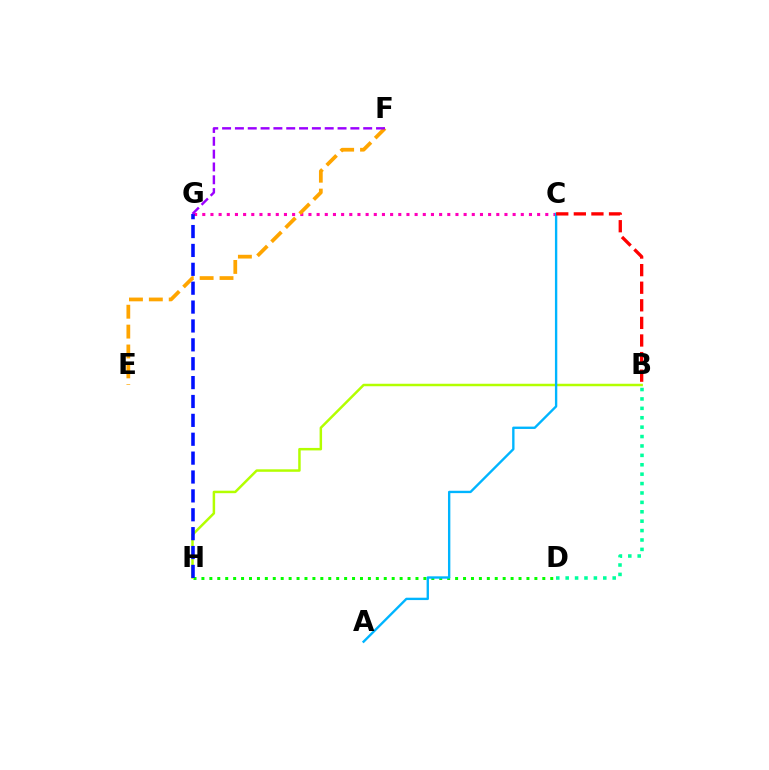{('B', 'D'): [{'color': '#00ff9d', 'line_style': 'dotted', 'thickness': 2.55}], ('D', 'H'): [{'color': '#08ff00', 'line_style': 'dotted', 'thickness': 2.15}], ('C', 'G'): [{'color': '#ff00bd', 'line_style': 'dotted', 'thickness': 2.22}], ('B', 'H'): [{'color': '#b3ff00', 'line_style': 'solid', 'thickness': 1.79}], ('G', 'H'): [{'color': '#0010ff', 'line_style': 'dashed', 'thickness': 2.56}], ('A', 'C'): [{'color': '#00b5ff', 'line_style': 'solid', 'thickness': 1.7}], ('E', 'F'): [{'color': '#ffa500', 'line_style': 'dashed', 'thickness': 2.7}], ('B', 'C'): [{'color': '#ff0000', 'line_style': 'dashed', 'thickness': 2.39}], ('F', 'G'): [{'color': '#9b00ff', 'line_style': 'dashed', 'thickness': 1.74}]}